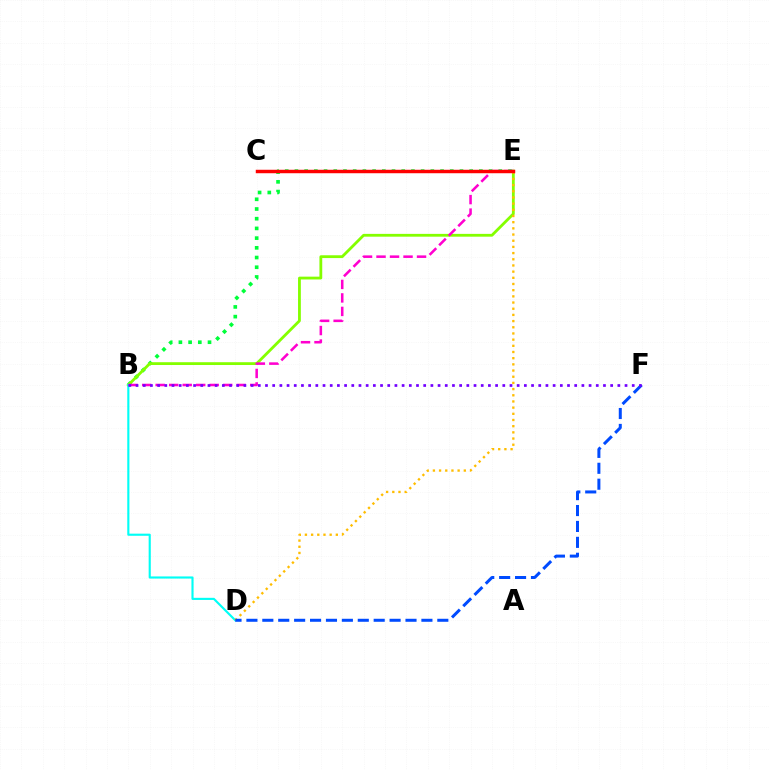{('B', 'E'): [{'color': '#00ff39', 'line_style': 'dotted', 'thickness': 2.64}, {'color': '#84ff00', 'line_style': 'solid', 'thickness': 2.02}, {'color': '#ff00cf', 'line_style': 'dashed', 'thickness': 1.83}], ('B', 'D'): [{'color': '#00fff6', 'line_style': 'solid', 'thickness': 1.53}], ('D', 'E'): [{'color': '#ffbd00', 'line_style': 'dotted', 'thickness': 1.68}], ('D', 'F'): [{'color': '#004bff', 'line_style': 'dashed', 'thickness': 2.16}], ('B', 'F'): [{'color': '#7200ff', 'line_style': 'dotted', 'thickness': 1.95}], ('C', 'E'): [{'color': '#ff0000', 'line_style': 'solid', 'thickness': 2.49}]}